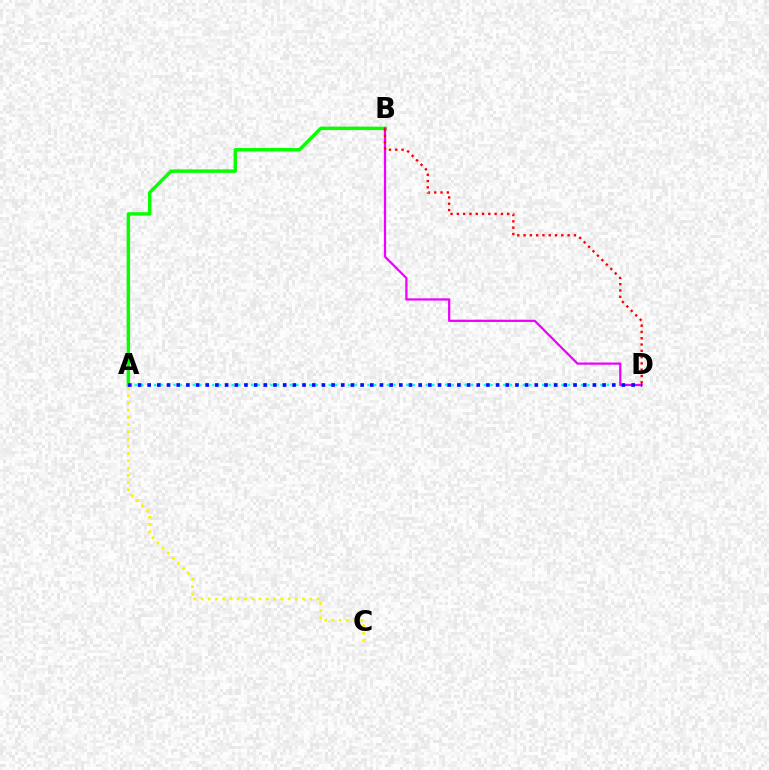{('A', 'D'): [{'color': '#00fff6', 'line_style': 'dotted', 'thickness': 1.76}, {'color': '#0010ff', 'line_style': 'dotted', 'thickness': 2.63}], ('A', 'B'): [{'color': '#08ff00', 'line_style': 'solid', 'thickness': 2.46}], ('B', 'D'): [{'color': '#ee00ff', 'line_style': 'solid', 'thickness': 1.61}, {'color': '#ff0000', 'line_style': 'dotted', 'thickness': 1.71}], ('A', 'C'): [{'color': '#fcf500', 'line_style': 'dotted', 'thickness': 1.97}]}